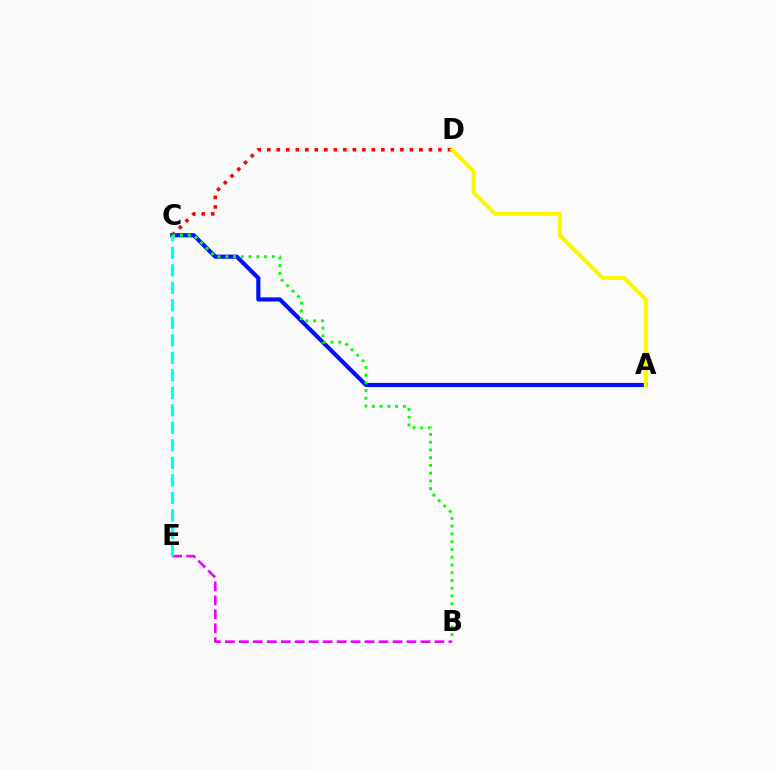{('B', 'E'): [{'color': '#ee00ff', 'line_style': 'dashed', 'thickness': 1.9}], ('C', 'D'): [{'color': '#ff0000', 'line_style': 'dotted', 'thickness': 2.58}], ('A', 'C'): [{'color': '#0010ff', 'line_style': 'solid', 'thickness': 2.99}], ('B', 'C'): [{'color': '#08ff00', 'line_style': 'dotted', 'thickness': 2.1}], ('C', 'E'): [{'color': '#00fff6', 'line_style': 'dashed', 'thickness': 2.38}], ('A', 'D'): [{'color': '#fcf500', 'line_style': 'solid', 'thickness': 2.89}]}